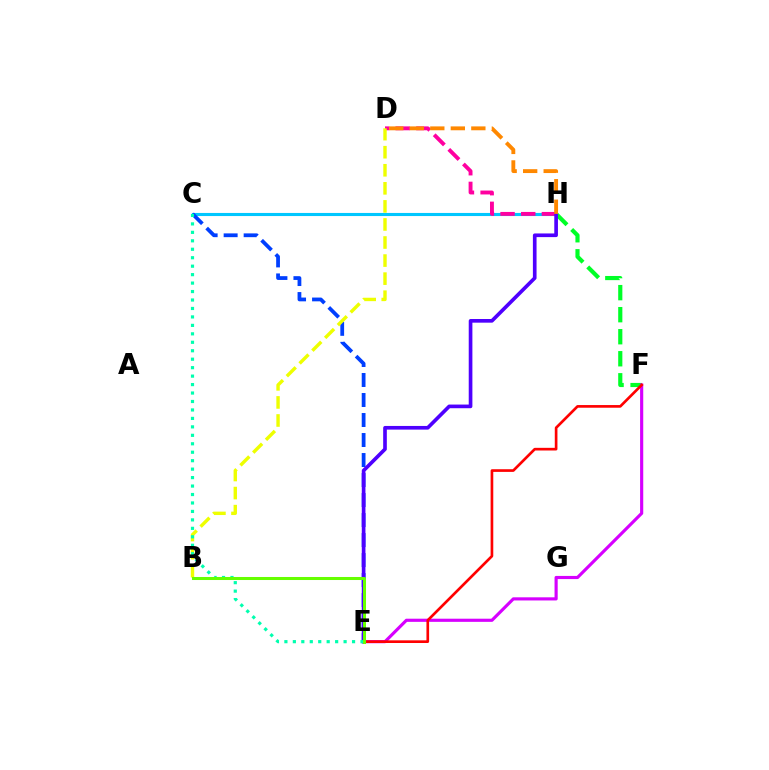{('F', 'H'): [{'color': '#00ff27', 'line_style': 'dashed', 'thickness': 2.99}], ('E', 'F'): [{'color': '#d600ff', 'line_style': 'solid', 'thickness': 2.27}, {'color': '#ff0000', 'line_style': 'solid', 'thickness': 1.92}], ('C', 'H'): [{'color': '#00c7ff', 'line_style': 'solid', 'thickness': 2.23}], ('D', 'H'): [{'color': '#ff00a0', 'line_style': 'dashed', 'thickness': 2.81}, {'color': '#ff8800', 'line_style': 'dashed', 'thickness': 2.79}], ('C', 'E'): [{'color': '#003fff', 'line_style': 'dashed', 'thickness': 2.72}, {'color': '#00ffaf', 'line_style': 'dotted', 'thickness': 2.3}], ('B', 'D'): [{'color': '#eeff00', 'line_style': 'dashed', 'thickness': 2.45}], ('E', 'H'): [{'color': '#4f00ff', 'line_style': 'solid', 'thickness': 2.63}], ('B', 'E'): [{'color': '#66ff00', 'line_style': 'solid', 'thickness': 2.18}]}